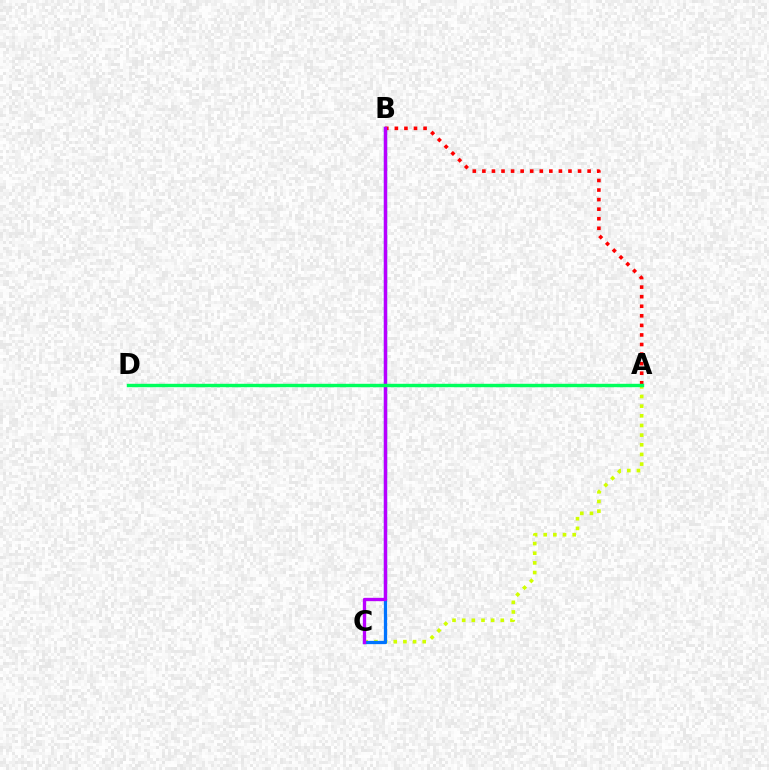{('A', 'C'): [{'color': '#d1ff00', 'line_style': 'dotted', 'thickness': 2.62}], ('B', 'C'): [{'color': '#0074ff', 'line_style': 'solid', 'thickness': 2.35}, {'color': '#b900ff', 'line_style': 'solid', 'thickness': 2.4}], ('A', 'B'): [{'color': '#ff0000', 'line_style': 'dotted', 'thickness': 2.6}], ('A', 'D'): [{'color': '#00ff5c', 'line_style': 'solid', 'thickness': 2.45}]}